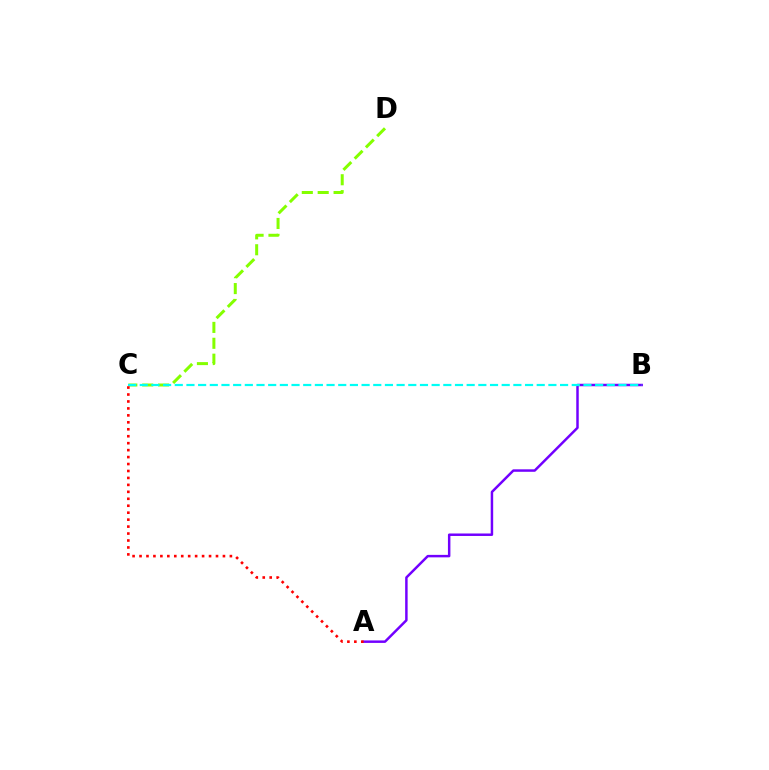{('A', 'B'): [{'color': '#7200ff', 'line_style': 'solid', 'thickness': 1.78}], ('C', 'D'): [{'color': '#84ff00', 'line_style': 'dashed', 'thickness': 2.16}], ('B', 'C'): [{'color': '#00fff6', 'line_style': 'dashed', 'thickness': 1.59}], ('A', 'C'): [{'color': '#ff0000', 'line_style': 'dotted', 'thickness': 1.89}]}